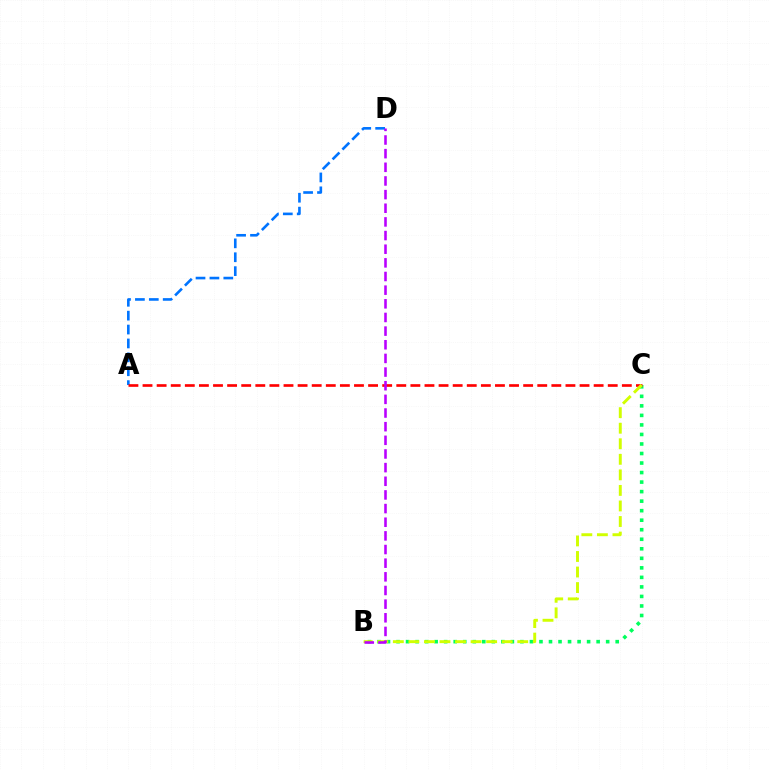{('A', 'D'): [{'color': '#0074ff', 'line_style': 'dashed', 'thickness': 1.89}], ('B', 'C'): [{'color': '#00ff5c', 'line_style': 'dotted', 'thickness': 2.59}, {'color': '#d1ff00', 'line_style': 'dashed', 'thickness': 2.11}], ('A', 'C'): [{'color': '#ff0000', 'line_style': 'dashed', 'thickness': 1.92}], ('B', 'D'): [{'color': '#b900ff', 'line_style': 'dashed', 'thickness': 1.85}]}